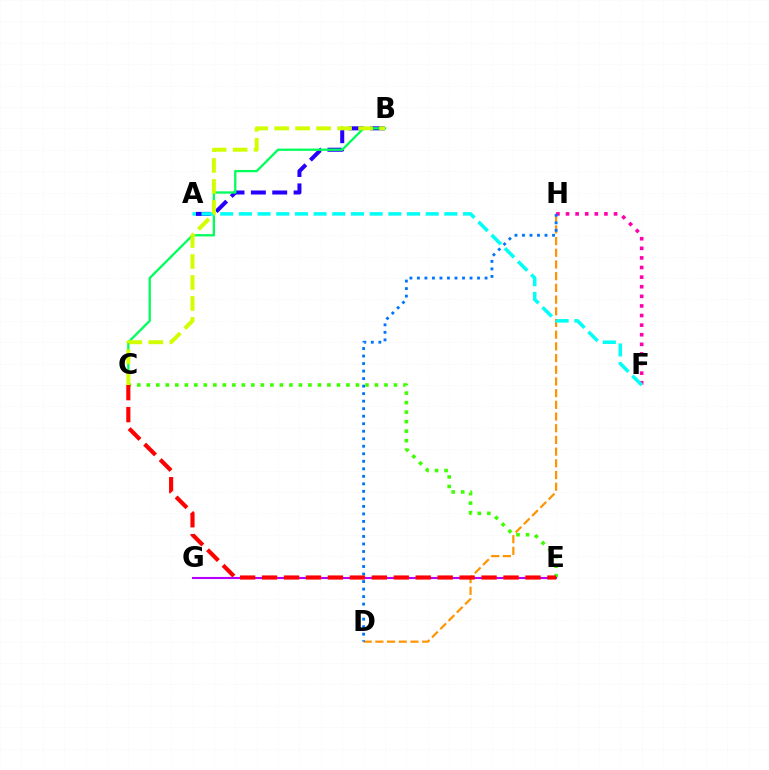{('D', 'H'): [{'color': '#ff9400', 'line_style': 'dashed', 'thickness': 1.59}, {'color': '#0074ff', 'line_style': 'dotted', 'thickness': 2.04}], ('A', 'B'): [{'color': '#2500ff', 'line_style': 'dashed', 'thickness': 2.9}], ('F', 'H'): [{'color': '#ff00ac', 'line_style': 'dotted', 'thickness': 2.61}], ('B', 'C'): [{'color': '#00ff5c', 'line_style': 'solid', 'thickness': 1.66}, {'color': '#d1ff00', 'line_style': 'dashed', 'thickness': 2.85}], ('C', 'E'): [{'color': '#3dff00', 'line_style': 'dotted', 'thickness': 2.58}, {'color': '#ff0000', 'line_style': 'dashed', 'thickness': 2.98}], ('E', 'G'): [{'color': '#b900ff', 'line_style': 'solid', 'thickness': 1.5}], ('A', 'F'): [{'color': '#00fff6', 'line_style': 'dashed', 'thickness': 2.54}]}